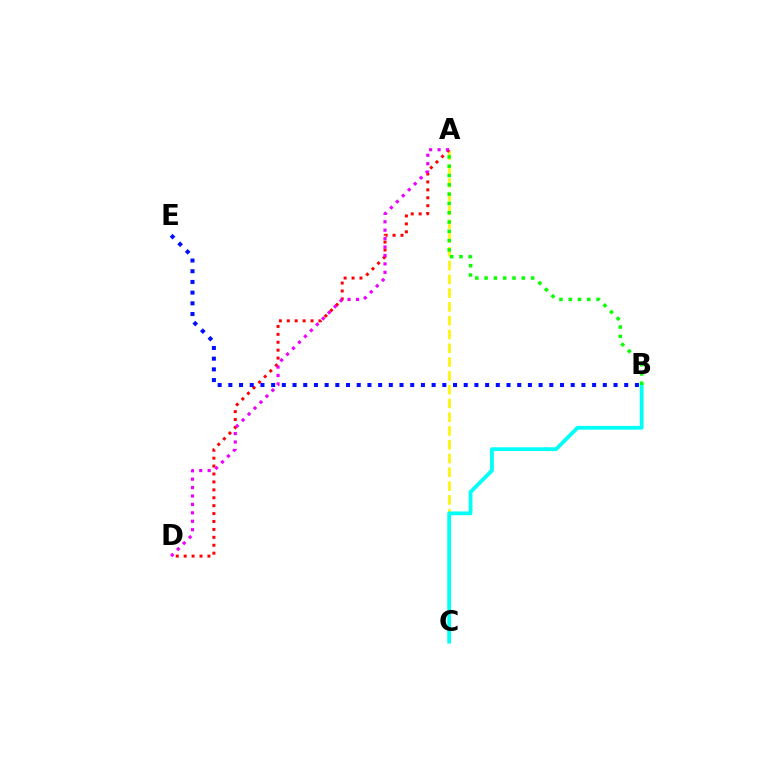{('A', 'C'): [{'color': '#fcf500', 'line_style': 'dashed', 'thickness': 1.87}], ('A', 'D'): [{'color': '#ff0000', 'line_style': 'dotted', 'thickness': 2.15}, {'color': '#ee00ff', 'line_style': 'dotted', 'thickness': 2.29}], ('B', 'C'): [{'color': '#00fff6', 'line_style': 'solid', 'thickness': 2.72}], ('A', 'B'): [{'color': '#08ff00', 'line_style': 'dotted', 'thickness': 2.53}], ('B', 'E'): [{'color': '#0010ff', 'line_style': 'dotted', 'thickness': 2.91}]}